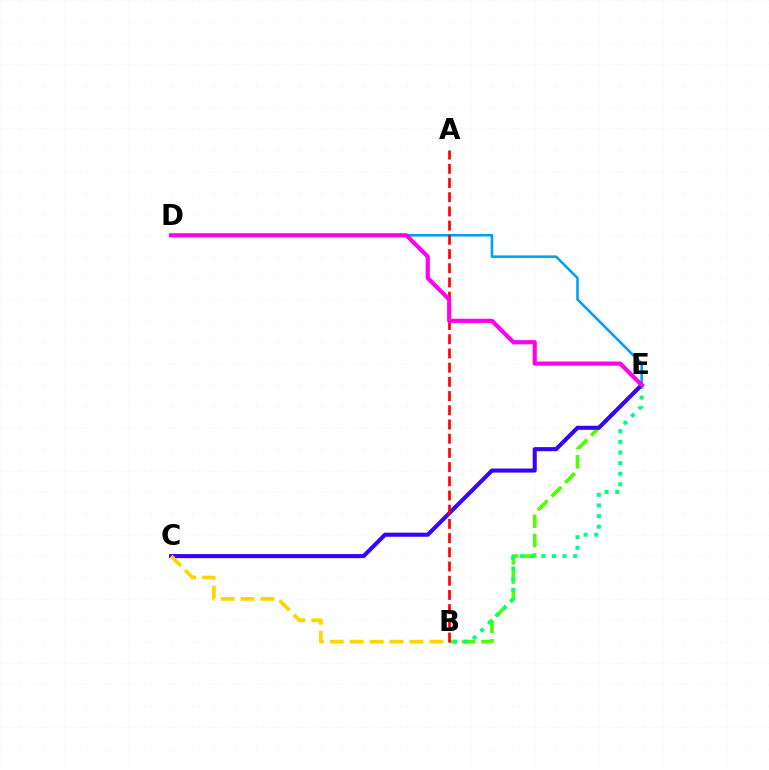{('D', 'E'): [{'color': '#009eff', 'line_style': 'solid', 'thickness': 1.84}, {'color': '#ff00ed', 'line_style': 'solid', 'thickness': 2.98}], ('B', 'E'): [{'color': '#4fff00', 'line_style': 'dashed', 'thickness': 2.62}, {'color': '#00ff86', 'line_style': 'dotted', 'thickness': 2.89}], ('C', 'E'): [{'color': '#3700ff', 'line_style': 'solid', 'thickness': 2.93}], ('A', 'B'): [{'color': '#ff0000', 'line_style': 'dashed', 'thickness': 1.93}], ('B', 'C'): [{'color': '#ffd500', 'line_style': 'dashed', 'thickness': 2.71}]}